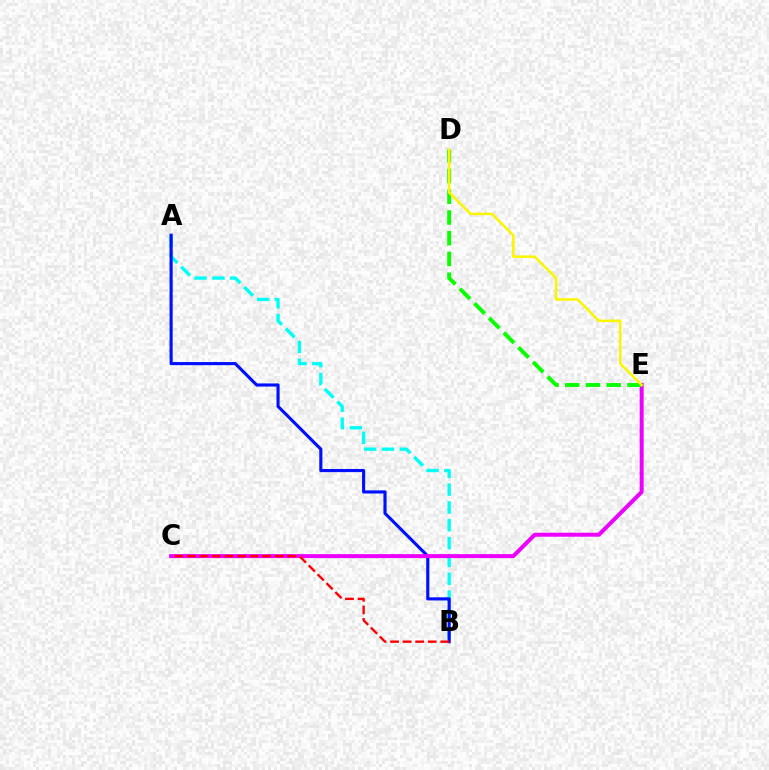{('A', 'B'): [{'color': '#00fff6', 'line_style': 'dashed', 'thickness': 2.42}, {'color': '#0010ff', 'line_style': 'solid', 'thickness': 2.25}], ('C', 'E'): [{'color': '#ee00ff', 'line_style': 'solid', 'thickness': 2.87}], ('B', 'C'): [{'color': '#ff0000', 'line_style': 'dashed', 'thickness': 1.71}], ('D', 'E'): [{'color': '#08ff00', 'line_style': 'dashed', 'thickness': 2.82}, {'color': '#fcf500', 'line_style': 'solid', 'thickness': 1.81}]}